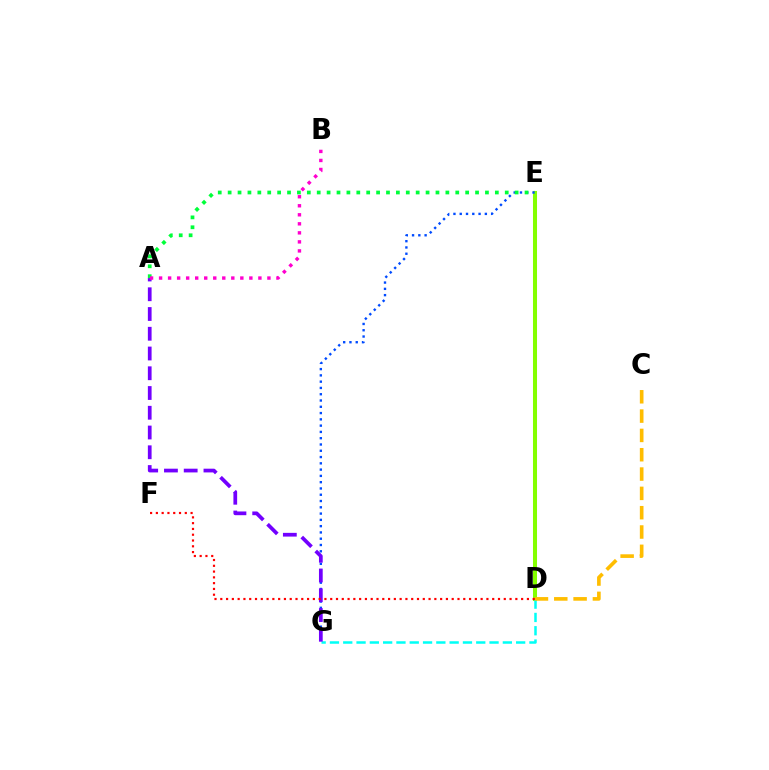{('D', 'E'): [{'color': '#84ff00', 'line_style': 'solid', 'thickness': 2.91}], ('D', 'G'): [{'color': '#00fff6', 'line_style': 'dashed', 'thickness': 1.81}], ('C', 'D'): [{'color': '#ffbd00', 'line_style': 'dashed', 'thickness': 2.62}], ('E', 'G'): [{'color': '#004bff', 'line_style': 'dotted', 'thickness': 1.71}], ('A', 'G'): [{'color': '#7200ff', 'line_style': 'dashed', 'thickness': 2.68}], ('A', 'E'): [{'color': '#00ff39', 'line_style': 'dotted', 'thickness': 2.69}], ('A', 'B'): [{'color': '#ff00cf', 'line_style': 'dotted', 'thickness': 2.45}], ('D', 'F'): [{'color': '#ff0000', 'line_style': 'dotted', 'thickness': 1.57}]}